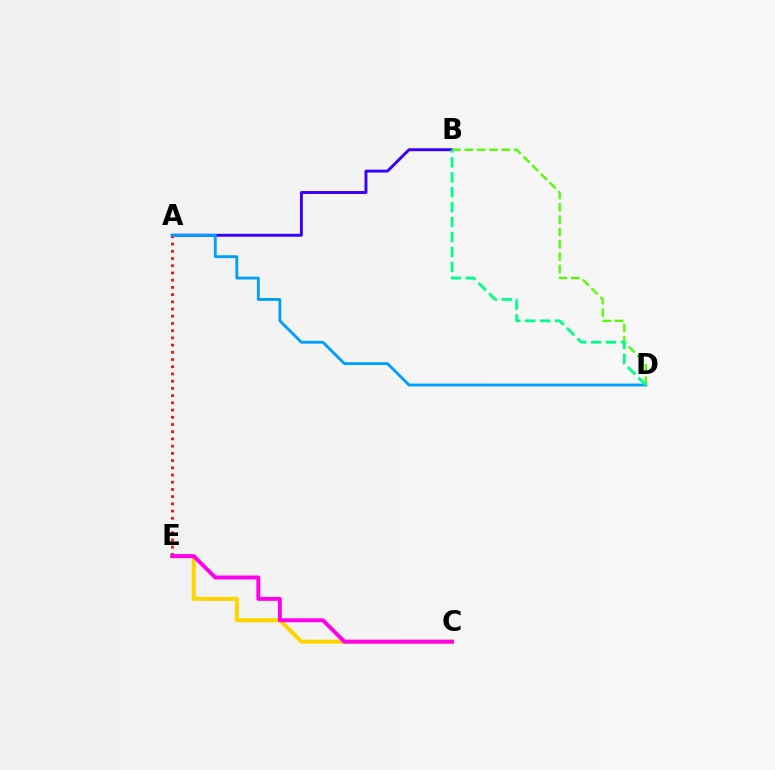{('A', 'B'): [{'color': '#3700ff', 'line_style': 'solid', 'thickness': 2.1}], ('A', 'E'): [{'color': '#ff0000', 'line_style': 'dotted', 'thickness': 1.96}], ('C', 'E'): [{'color': '#ffd500', 'line_style': 'solid', 'thickness': 2.9}, {'color': '#ff00ed', 'line_style': 'solid', 'thickness': 2.83}], ('A', 'D'): [{'color': '#009eff', 'line_style': 'solid', 'thickness': 2.04}], ('B', 'D'): [{'color': '#4fff00', 'line_style': 'dashed', 'thickness': 1.68}, {'color': '#00ff86', 'line_style': 'dashed', 'thickness': 2.03}]}